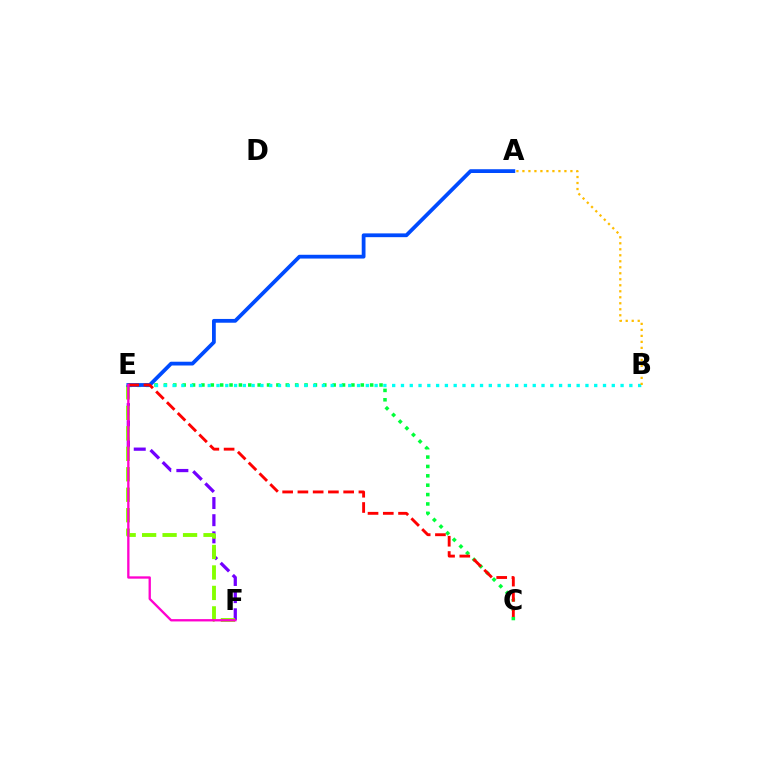{('E', 'F'): [{'color': '#7200ff', 'line_style': 'dashed', 'thickness': 2.33}, {'color': '#84ff00', 'line_style': 'dashed', 'thickness': 2.78}, {'color': '#ff00cf', 'line_style': 'solid', 'thickness': 1.67}], ('C', 'E'): [{'color': '#00ff39', 'line_style': 'dotted', 'thickness': 2.55}, {'color': '#ff0000', 'line_style': 'dashed', 'thickness': 2.07}], ('B', 'E'): [{'color': '#00fff6', 'line_style': 'dotted', 'thickness': 2.39}], ('A', 'E'): [{'color': '#004bff', 'line_style': 'solid', 'thickness': 2.72}], ('A', 'B'): [{'color': '#ffbd00', 'line_style': 'dotted', 'thickness': 1.63}]}